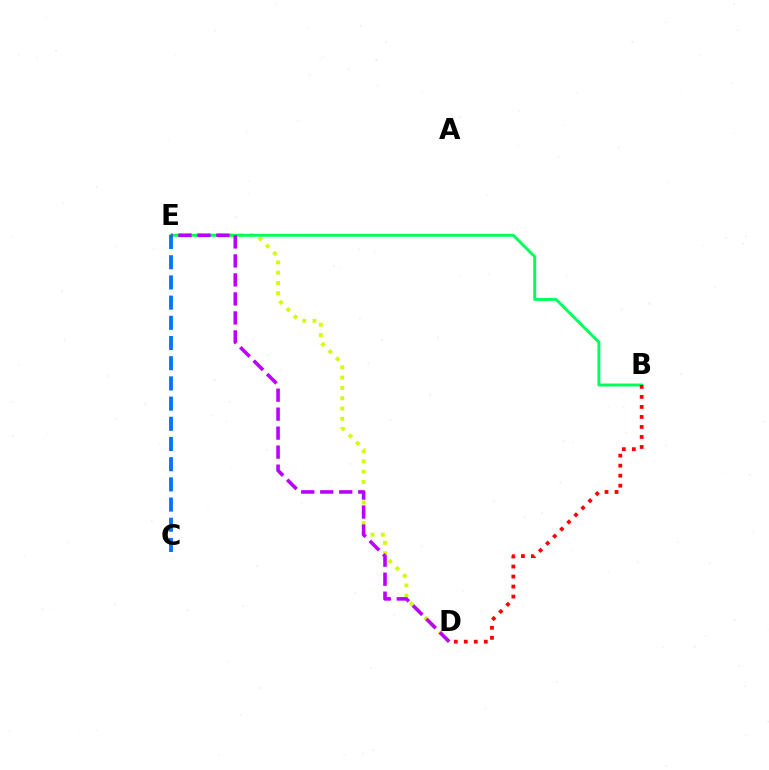{('D', 'E'): [{'color': '#d1ff00', 'line_style': 'dotted', 'thickness': 2.8}, {'color': '#b900ff', 'line_style': 'dashed', 'thickness': 2.58}], ('B', 'E'): [{'color': '#00ff5c', 'line_style': 'solid', 'thickness': 2.1}], ('C', 'E'): [{'color': '#0074ff', 'line_style': 'dashed', 'thickness': 2.74}], ('B', 'D'): [{'color': '#ff0000', 'line_style': 'dotted', 'thickness': 2.72}]}